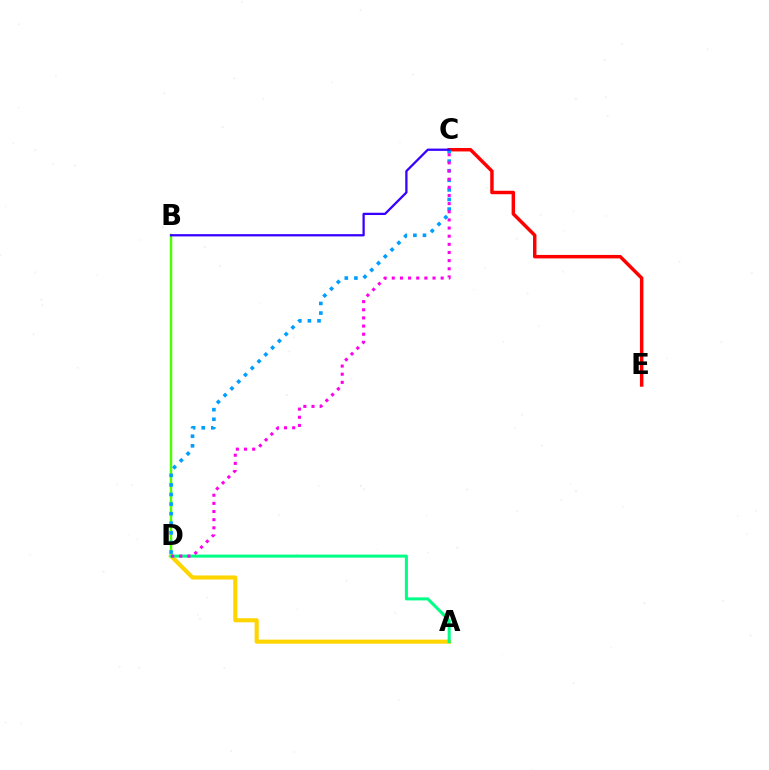{('B', 'D'): [{'color': '#4fff00', 'line_style': 'solid', 'thickness': 1.8}], ('C', 'E'): [{'color': '#ff0000', 'line_style': 'solid', 'thickness': 2.49}], ('A', 'D'): [{'color': '#ffd500', 'line_style': 'solid', 'thickness': 2.95}, {'color': '#00ff86', 'line_style': 'solid', 'thickness': 2.19}], ('C', 'D'): [{'color': '#009eff', 'line_style': 'dotted', 'thickness': 2.61}, {'color': '#ff00ed', 'line_style': 'dotted', 'thickness': 2.21}], ('B', 'C'): [{'color': '#3700ff', 'line_style': 'solid', 'thickness': 1.64}]}